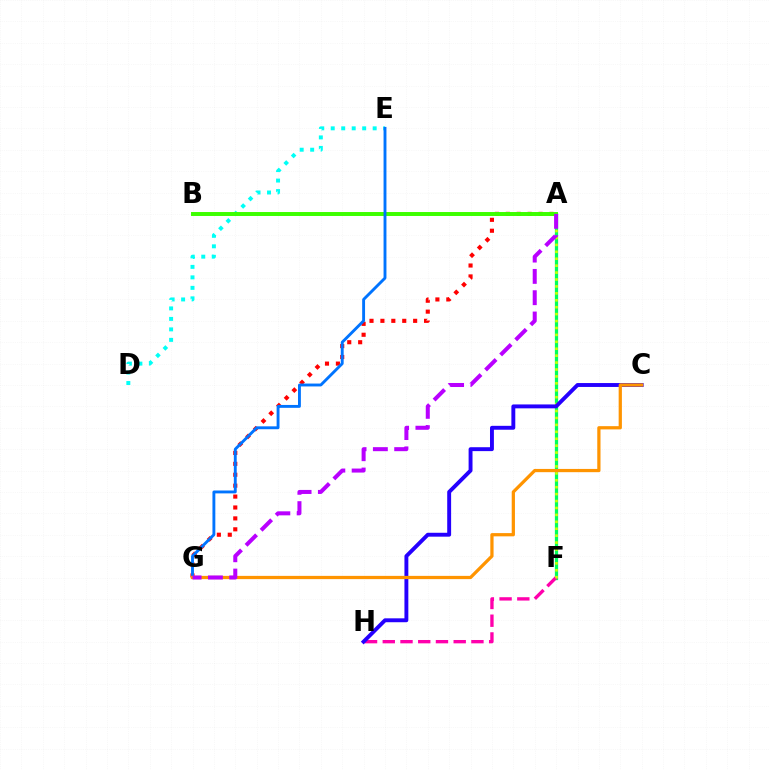{('D', 'E'): [{'color': '#00fff6', 'line_style': 'dotted', 'thickness': 2.85}], ('A', 'F'): [{'color': '#00ff5c', 'line_style': 'solid', 'thickness': 2.34}, {'color': '#d1ff00', 'line_style': 'dotted', 'thickness': 1.88}], ('F', 'H'): [{'color': '#ff00ac', 'line_style': 'dashed', 'thickness': 2.41}], ('A', 'G'): [{'color': '#ff0000', 'line_style': 'dotted', 'thickness': 2.96}, {'color': '#b900ff', 'line_style': 'dashed', 'thickness': 2.89}], ('C', 'H'): [{'color': '#2500ff', 'line_style': 'solid', 'thickness': 2.81}], ('A', 'B'): [{'color': '#3dff00', 'line_style': 'solid', 'thickness': 2.85}], ('E', 'G'): [{'color': '#0074ff', 'line_style': 'solid', 'thickness': 2.07}], ('C', 'G'): [{'color': '#ff9400', 'line_style': 'solid', 'thickness': 2.33}]}